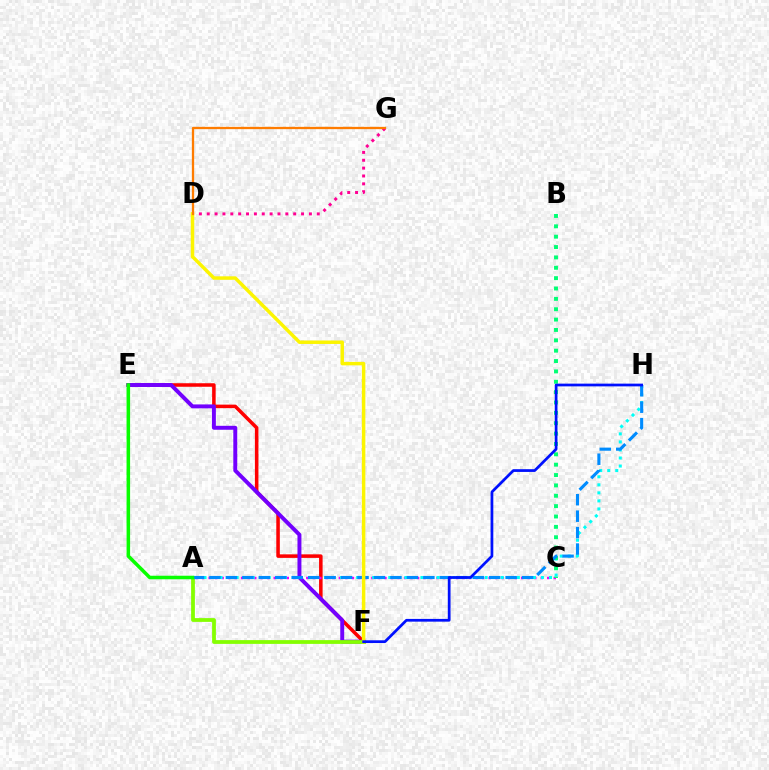{('E', 'F'): [{'color': '#ff0000', 'line_style': 'solid', 'thickness': 2.55}, {'color': '#7200ff', 'line_style': 'solid', 'thickness': 2.84}], ('A', 'C'): [{'color': '#ee00ff', 'line_style': 'dotted', 'thickness': 1.77}], ('A', 'H'): [{'color': '#00fff6', 'line_style': 'dotted', 'thickness': 2.18}, {'color': '#008cff', 'line_style': 'dashed', 'thickness': 2.24}], ('D', 'G'): [{'color': '#ff0094', 'line_style': 'dotted', 'thickness': 2.14}, {'color': '#ff7c00', 'line_style': 'solid', 'thickness': 1.65}], ('A', 'F'): [{'color': '#84ff00', 'line_style': 'solid', 'thickness': 2.72}], ('B', 'C'): [{'color': '#00ff74', 'line_style': 'dotted', 'thickness': 2.82}], ('D', 'F'): [{'color': '#fcf500', 'line_style': 'solid', 'thickness': 2.5}], ('F', 'H'): [{'color': '#0010ff', 'line_style': 'solid', 'thickness': 1.97}], ('A', 'E'): [{'color': '#08ff00', 'line_style': 'solid', 'thickness': 2.54}]}